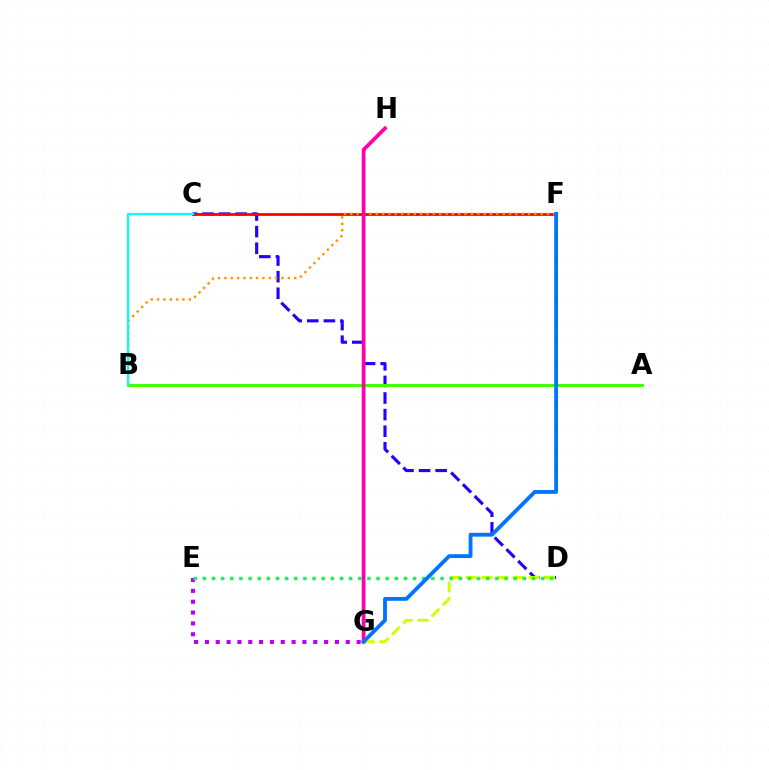{('C', 'D'): [{'color': '#2500ff', 'line_style': 'dashed', 'thickness': 2.25}], ('D', 'G'): [{'color': '#d1ff00', 'line_style': 'dashed', 'thickness': 2.13}], ('C', 'F'): [{'color': '#ff0000', 'line_style': 'solid', 'thickness': 1.99}], ('B', 'F'): [{'color': '#ff9400', 'line_style': 'dotted', 'thickness': 1.72}], ('E', 'G'): [{'color': '#b900ff', 'line_style': 'dotted', 'thickness': 2.94}], ('D', 'E'): [{'color': '#00ff5c', 'line_style': 'dotted', 'thickness': 2.48}], ('A', 'B'): [{'color': '#3dff00', 'line_style': 'solid', 'thickness': 2.11}], ('G', 'H'): [{'color': '#ff00ac', 'line_style': 'solid', 'thickness': 2.67}], ('B', 'C'): [{'color': '#00fff6', 'line_style': 'solid', 'thickness': 1.6}], ('F', 'G'): [{'color': '#0074ff', 'line_style': 'solid', 'thickness': 2.75}]}